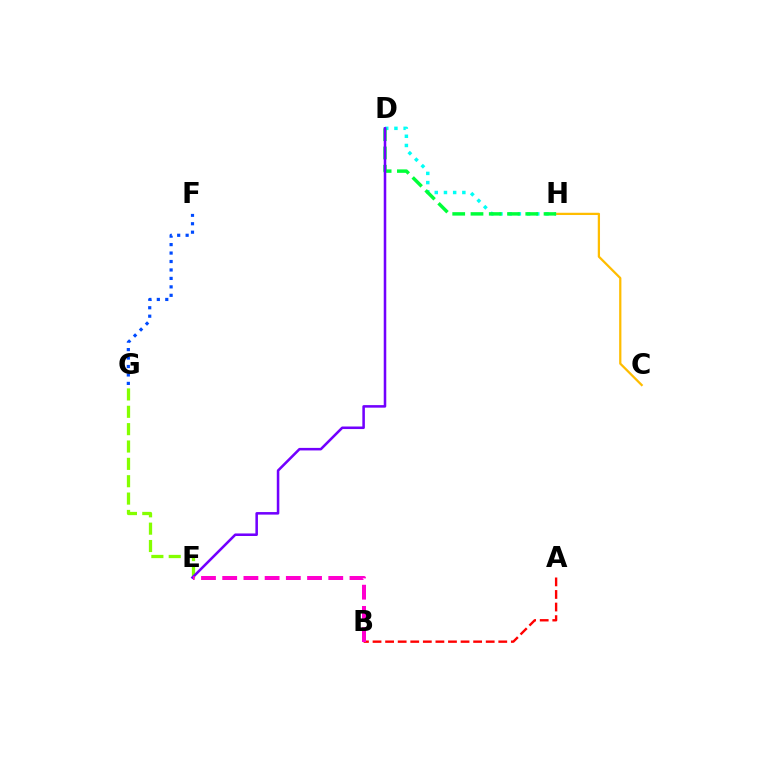{('C', 'H'): [{'color': '#ffbd00', 'line_style': 'solid', 'thickness': 1.62}], ('A', 'B'): [{'color': '#ff0000', 'line_style': 'dashed', 'thickness': 1.71}], ('E', 'G'): [{'color': '#84ff00', 'line_style': 'dashed', 'thickness': 2.36}], ('D', 'H'): [{'color': '#00fff6', 'line_style': 'dotted', 'thickness': 2.5}, {'color': '#00ff39', 'line_style': 'dashed', 'thickness': 2.48}], ('D', 'E'): [{'color': '#7200ff', 'line_style': 'solid', 'thickness': 1.83}], ('F', 'G'): [{'color': '#004bff', 'line_style': 'dotted', 'thickness': 2.3}], ('B', 'E'): [{'color': '#ff00cf', 'line_style': 'dashed', 'thickness': 2.88}]}